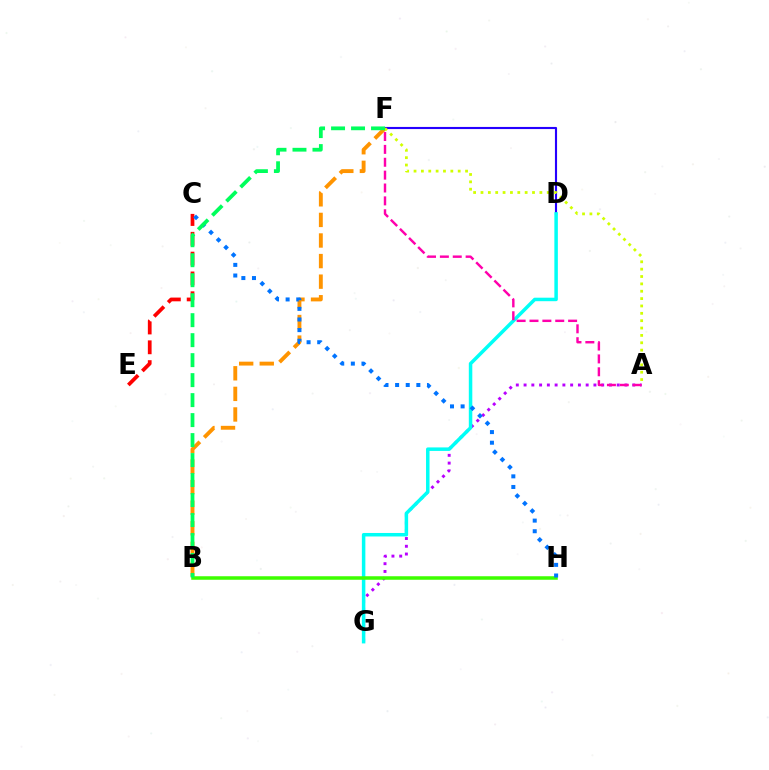{('A', 'G'): [{'color': '#b900ff', 'line_style': 'dotted', 'thickness': 2.11}], ('C', 'E'): [{'color': '#ff0000', 'line_style': 'dashed', 'thickness': 2.69}], ('D', 'F'): [{'color': '#2500ff', 'line_style': 'solid', 'thickness': 1.53}], ('D', 'G'): [{'color': '#00fff6', 'line_style': 'solid', 'thickness': 2.52}], ('A', 'F'): [{'color': '#ff00ac', 'line_style': 'dashed', 'thickness': 1.75}, {'color': '#d1ff00', 'line_style': 'dotted', 'thickness': 2.0}], ('B', 'F'): [{'color': '#ff9400', 'line_style': 'dashed', 'thickness': 2.8}, {'color': '#00ff5c', 'line_style': 'dashed', 'thickness': 2.72}], ('B', 'H'): [{'color': '#3dff00', 'line_style': 'solid', 'thickness': 2.54}], ('C', 'H'): [{'color': '#0074ff', 'line_style': 'dotted', 'thickness': 2.89}]}